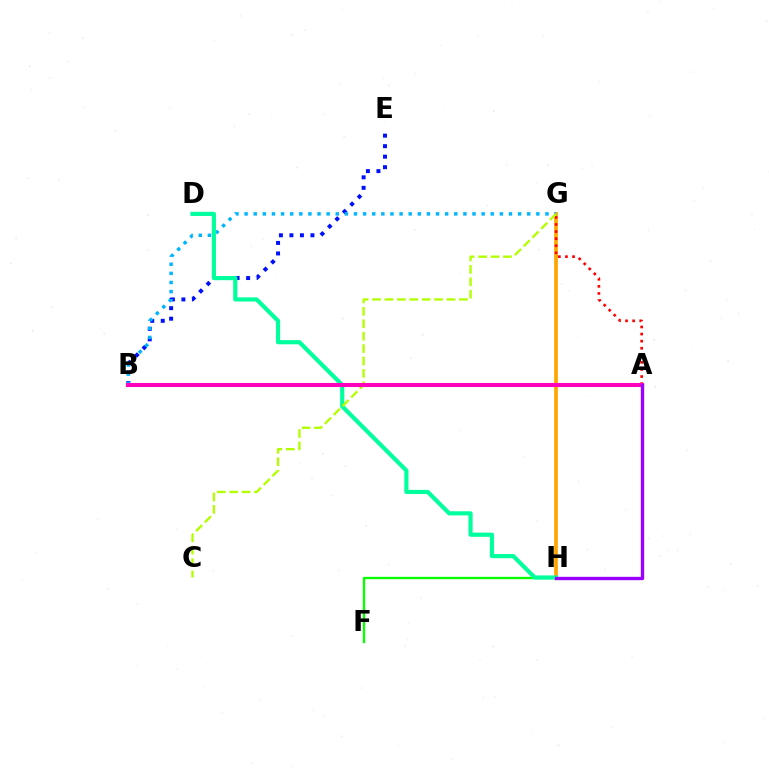{('G', 'H'): [{'color': '#ffa500', 'line_style': 'solid', 'thickness': 2.67}], ('F', 'H'): [{'color': '#08ff00', 'line_style': 'solid', 'thickness': 1.68}], ('A', 'G'): [{'color': '#ff0000', 'line_style': 'dotted', 'thickness': 1.93}], ('B', 'E'): [{'color': '#0010ff', 'line_style': 'dotted', 'thickness': 2.86}], ('B', 'G'): [{'color': '#00b5ff', 'line_style': 'dotted', 'thickness': 2.48}], ('D', 'H'): [{'color': '#00ff9d', 'line_style': 'solid', 'thickness': 2.99}], ('C', 'G'): [{'color': '#b3ff00', 'line_style': 'dashed', 'thickness': 1.69}], ('A', 'B'): [{'color': '#ff00bd', 'line_style': 'solid', 'thickness': 2.94}], ('A', 'H'): [{'color': '#9b00ff', 'line_style': 'solid', 'thickness': 2.42}]}